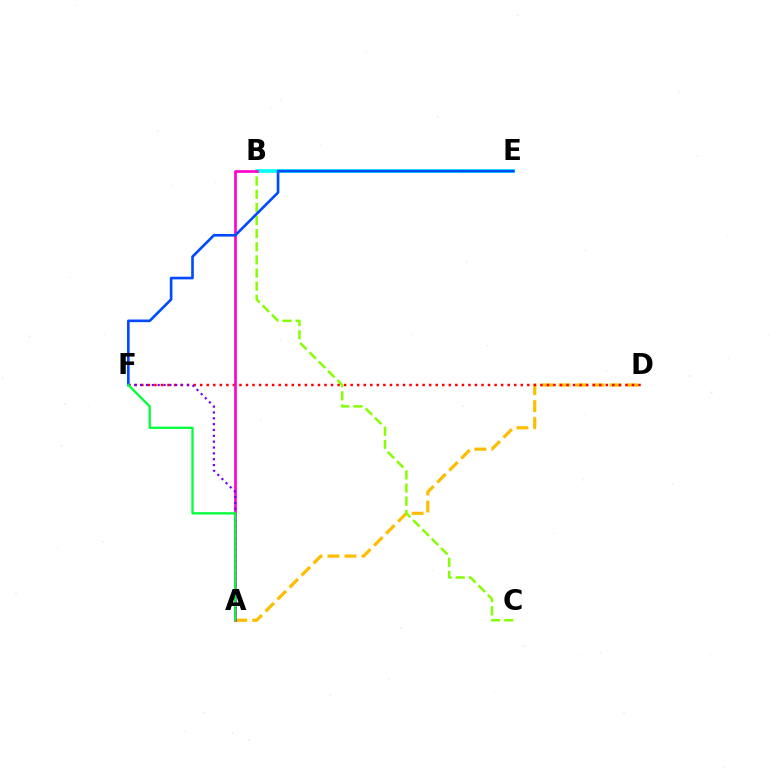{('A', 'D'): [{'color': '#ffbd00', 'line_style': 'dashed', 'thickness': 2.31}], ('B', 'E'): [{'color': '#00fff6', 'line_style': 'solid', 'thickness': 2.66}], ('B', 'C'): [{'color': '#84ff00', 'line_style': 'dashed', 'thickness': 1.78}], ('D', 'F'): [{'color': '#ff0000', 'line_style': 'dotted', 'thickness': 1.78}], ('A', 'B'): [{'color': '#ff00cf', 'line_style': 'solid', 'thickness': 1.92}], ('E', 'F'): [{'color': '#004bff', 'line_style': 'solid', 'thickness': 1.9}], ('A', 'F'): [{'color': '#7200ff', 'line_style': 'dotted', 'thickness': 1.59}, {'color': '#00ff39', 'line_style': 'solid', 'thickness': 1.65}]}